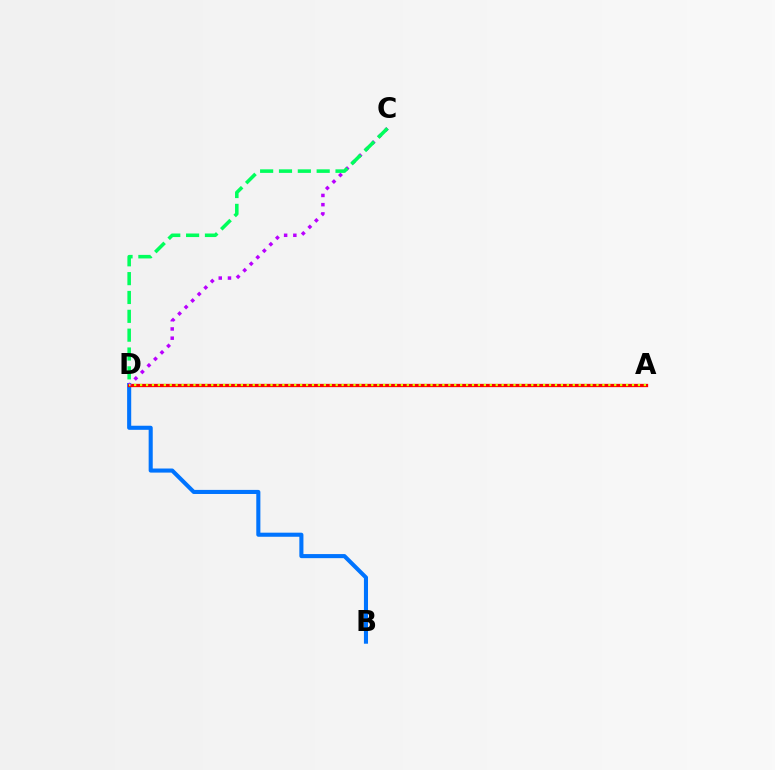{('B', 'D'): [{'color': '#0074ff', 'line_style': 'solid', 'thickness': 2.94}], ('A', 'D'): [{'color': '#ff0000', 'line_style': 'solid', 'thickness': 2.37}, {'color': '#d1ff00', 'line_style': 'dotted', 'thickness': 1.61}], ('C', 'D'): [{'color': '#b900ff', 'line_style': 'dotted', 'thickness': 2.51}, {'color': '#00ff5c', 'line_style': 'dashed', 'thickness': 2.56}]}